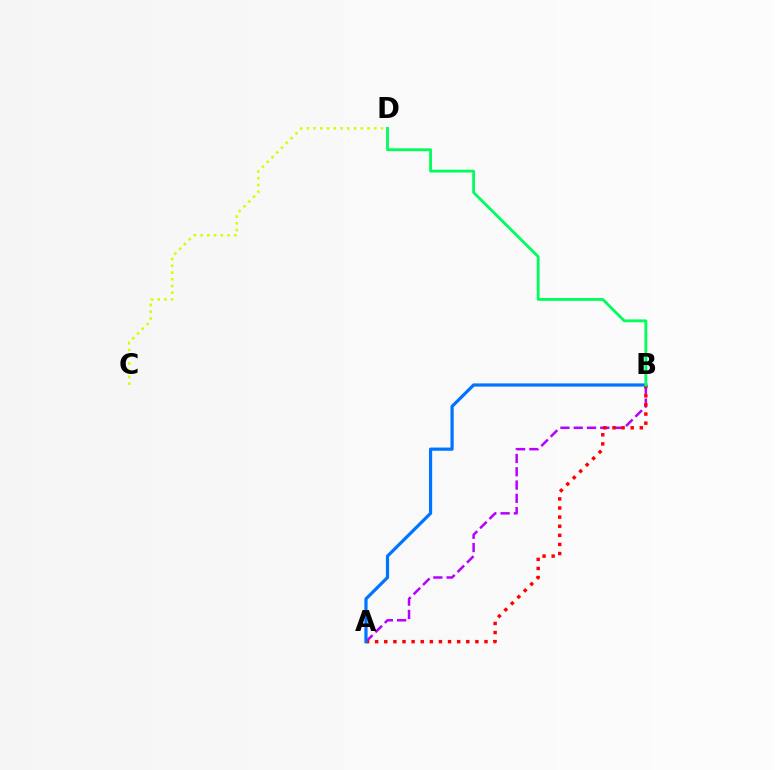{('C', 'D'): [{'color': '#d1ff00', 'line_style': 'dotted', 'thickness': 1.83}], ('A', 'B'): [{'color': '#b900ff', 'line_style': 'dashed', 'thickness': 1.8}, {'color': '#ff0000', 'line_style': 'dotted', 'thickness': 2.48}, {'color': '#0074ff', 'line_style': 'solid', 'thickness': 2.3}], ('B', 'D'): [{'color': '#00ff5c', 'line_style': 'solid', 'thickness': 2.03}]}